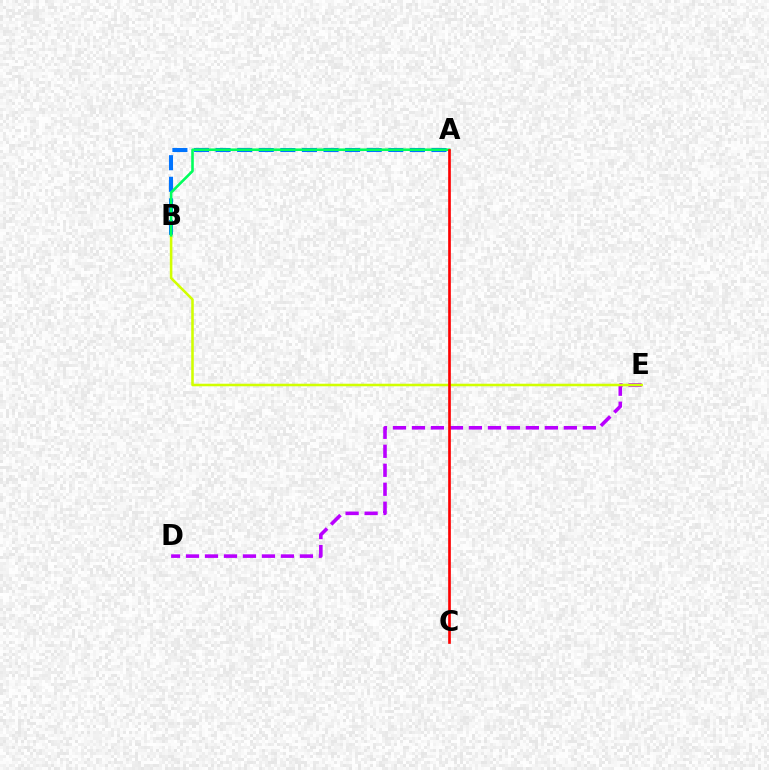{('A', 'B'): [{'color': '#0074ff', 'line_style': 'dashed', 'thickness': 2.93}, {'color': '#00ff5c', 'line_style': 'solid', 'thickness': 1.87}], ('D', 'E'): [{'color': '#b900ff', 'line_style': 'dashed', 'thickness': 2.58}], ('B', 'E'): [{'color': '#d1ff00', 'line_style': 'solid', 'thickness': 1.84}], ('A', 'C'): [{'color': '#ff0000', 'line_style': 'solid', 'thickness': 1.92}]}